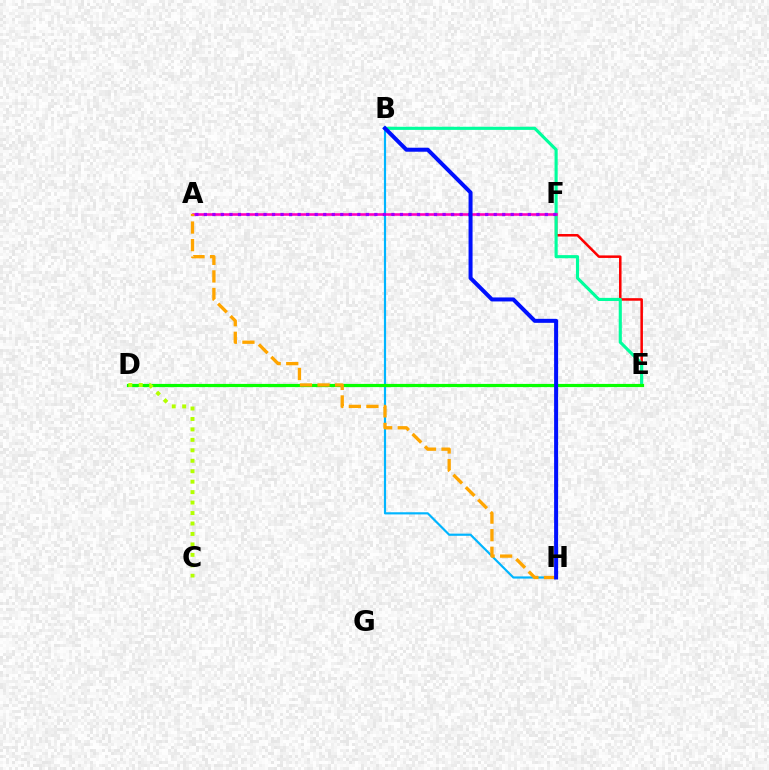{('E', 'F'): [{'color': '#ff0000', 'line_style': 'solid', 'thickness': 1.82}], ('B', 'E'): [{'color': '#00ff9d', 'line_style': 'solid', 'thickness': 2.25}], ('B', 'H'): [{'color': '#00b5ff', 'line_style': 'solid', 'thickness': 1.56}, {'color': '#0010ff', 'line_style': 'solid', 'thickness': 2.88}], ('D', 'E'): [{'color': '#08ff00', 'line_style': 'solid', 'thickness': 2.3}], ('A', 'F'): [{'color': '#ff00bd', 'line_style': 'solid', 'thickness': 1.87}, {'color': '#9b00ff', 'line_style': 'dotted', 'thickness': 2.32}], ('A', 'H'): [{'color': '#ffa500', 'line_style': 'dashed', 'thickness': 2.39}], ('C', 'D'): [{'color': '#b3ff00', 'line_style': 'dotted', 'thickness': 2.84}]}